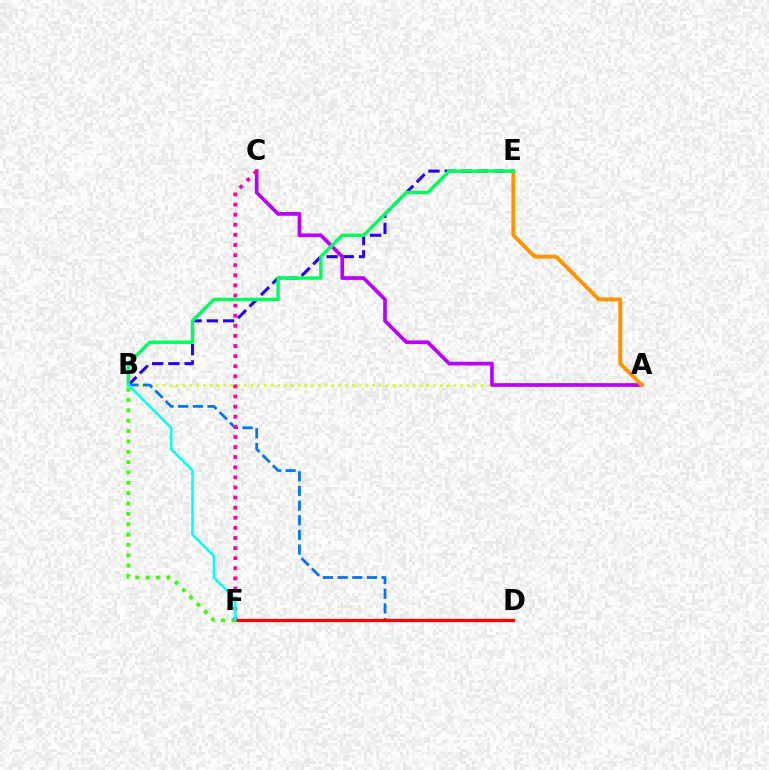{('B', 'E'): [{'color': '#2500ff', 'line_style': 'dashed', 'thickness': 2.21}, {'color': '#00ff5c', 'line_style': 'solid', 'thickness': 2.47}], ('A', 'B'): [{'color': '#d1ff00', 'line_style': 'dotted', 'thickness': 1.84}], ('B', 'D'): [{'color': '#0074ff', 'line_style': 'dashed', 'thickness': 1.99}], ('A', 'C'): [{'color': '#b900ff', 'line_style': 'solid', 'thickness': 2.66}], ('D', 'F'): [{'color': '#ff0000', 'line_style': 'solid', 'thickness': 2.35}], ('B', 'F'): [{'color': '#3dff00', 'line_style': 'dotted', 'thickness': 2.81}, {'color': '#00fff6', 'line_style': 'solid', 'thickness': 1.81}], ('A', 'E'): [{'color': '#ff9400', 'line_style': 'solid', 'thickness': 2.82}], ('C', 'F'): [{'color': '#ff00ac', 'line_style': 'dotted', 'thickness': 2.75}]}